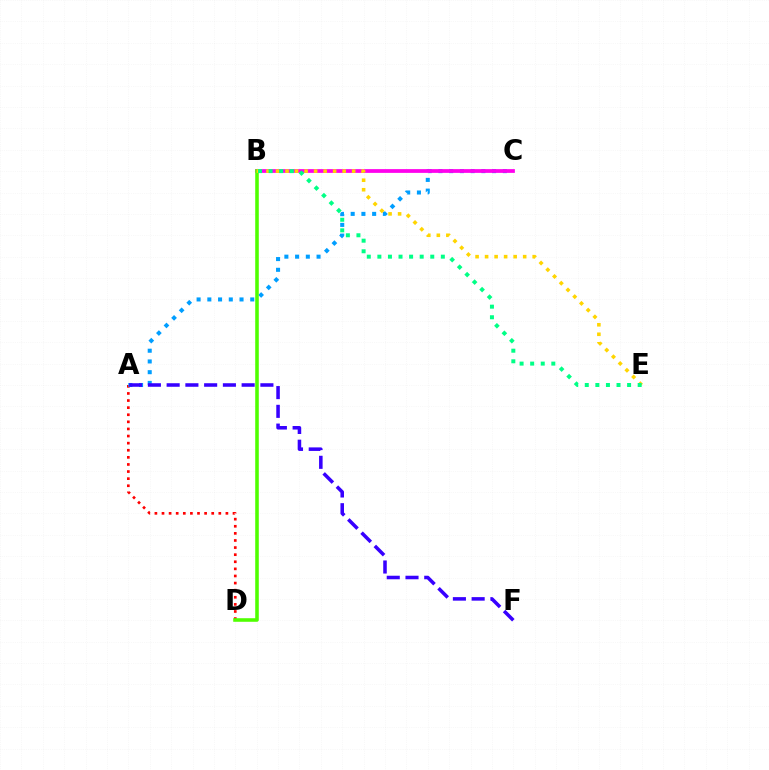{('A', 'D'): [{'color': '#ff0000', 'line_style': 'dotted', 'thickness': 1.93}], ('A', 'C'): [{'color': '#009eff', 'line_style': 'dotted', 'thickness': 2.91}], ('B', 'C'): [{'color': '#ff00ed', 'line_style': 'solid', 'thickness': 2.7}], ('B', 'D'): [{'color': '#4fff00', 'line_style': 'solid', 'thickness': 2.57}], ('B', 'E'): [{'color': '#ffd500', 'line_style': 'dotted', 'thickness': 2.59}, {'color': '#00ff86', 'line_style': 'dotted', 'thickness': 2.87}], ('A', 'F'): [{'color': '#3700ff', 'line_style': 'dashed', 'thickness': 2.55}]}